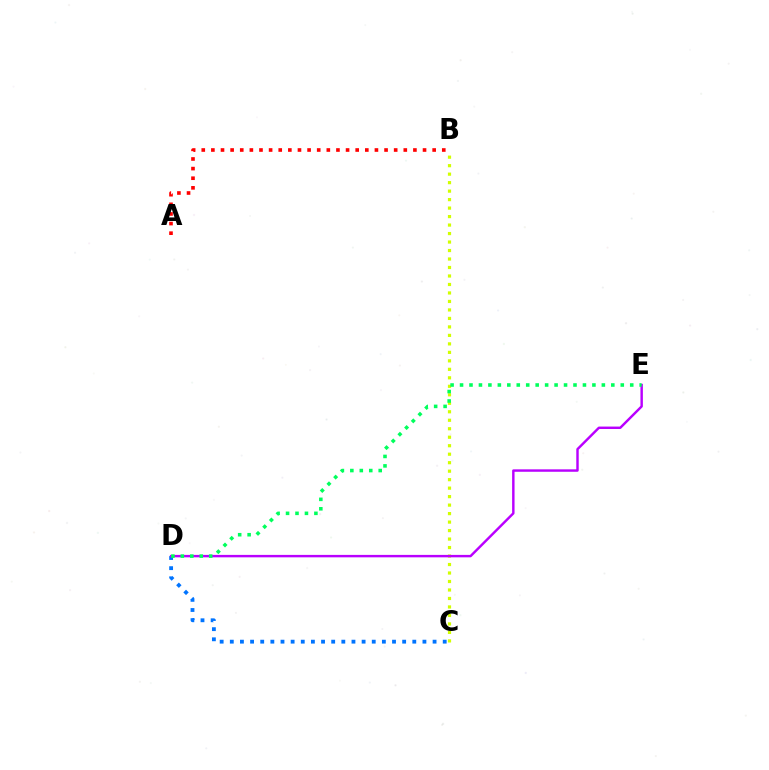{('C', 'D'): [{'color': '#0074ff', 'line_style': 'dotted', 'thickness': 2.75}], ('B', 'C'): [{'color': '#d1ff00', 'line_style': 'dotted', 'thickness': 2.31}], ('D', 'E'): [{'color': '#b900ff', 'line_style': 'solid', 'thickness': 1.75}, {'color': '#00ff5c', 'line_style': 'dotted', 'thickness': 2.57}], ('A', 'B'): [{'color': '#ff0000', 'line_style': 'dotted', 'thickness': 2.61}]}